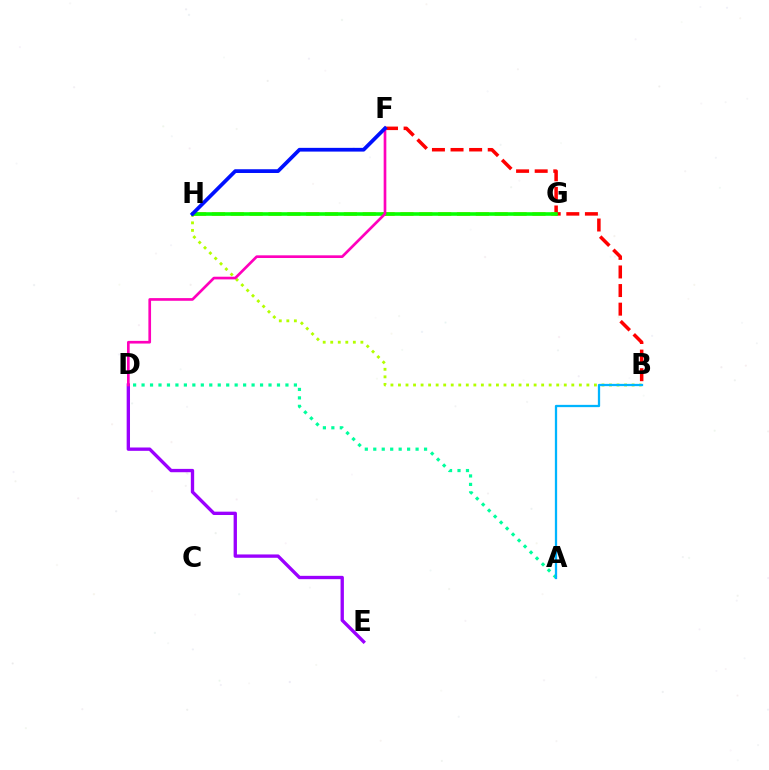{('B', 'H'): [{'color': '#b3ff00', 'line_style': 'dotted', 'thickness': 2.05}], ('B', 'F'): [{'color': '#ff0000', 'line_style': 'dashed', 'thickness': 2.53}], ('A', 'D'): [{'color': '#00ff9d', 'line_style': 'dotted', 'thickness': 2.3}], ('A', 'B'): [{'color': '#00b5ff', 'line_style': 'solid', 'thickness': 1.63}], ('G', 'H'): [{'color': '#ffa500', 'line_style': 'dashed', 'thickness': 2.56}, {'color': '#08ff00', 'line_style': 'solid', 'thickness': 2.6}], ('D', 'E'): [{'color': '#9b00ff', 'line_style': 'solid', 'thickness': 2.4}], ('D', 'F'): [{'color': '#ff00bd', 'line_style': 'solid', 'thickness': 1.93}], ('F', 'H'): [{'color': '#0010ff', 'line_style': 'solid', 'thickness': 2.69}]}